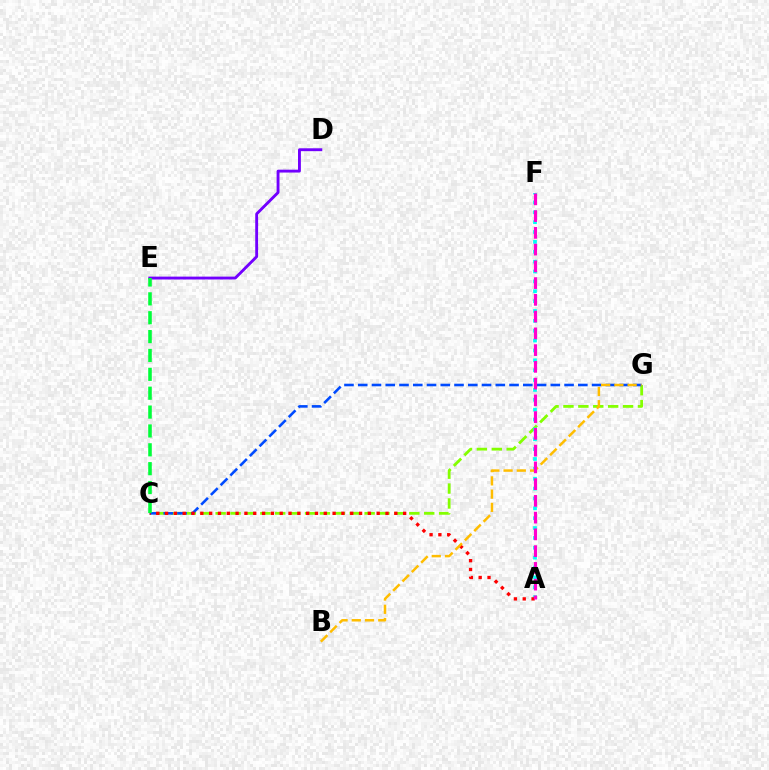{('C', 'G'): [{'color': '#84ff00', 'line_style': 'dashed', 'thickness': 2.02}, {'color': '#004bff', 'line_style': 'dashed', 'thickness': 1.87}], ('A', 'F'): [{'color': '#00fff6', 'line_style': 'dotted', 'thickness': 2.68}, {'color': '#ff00cf', 'line_style': 'dashed', 'thickness': 2.28}], ('A', 'C'): [{'color': '#ff0000', 'line_style': 'dotted', 'thickness': 2.4}], ('B', 'G'): [{'color': '#ffbd00', 'line_style': 'dashed', 'thickness': 1.8}], ('D', 'E'): [{'color': '#7200ff', 'line_style': 'solid', 'thickness': 2.07}], ('C', 'E'): [{'color': '#00ff39', 'line_style': 'dashed', 'thickness': 2.56}]}